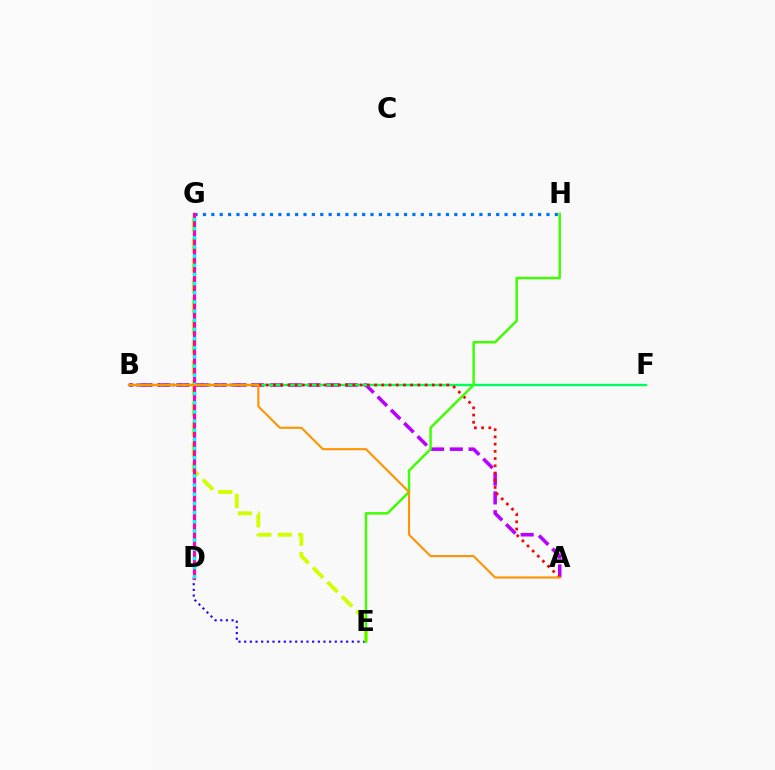{('A', 'B'): [{'color': '#b900ff', 'line_style': 'dashed', 'thickness': 2.55}, {'color': '#ff0000', 'line_style': 'dotted', 'thickness': 1.96}, {'color': '#ff9400', 'line_style': 'solid', 'thickness': 1.52}], ('D', 'E'): [{'color': '#2500ff', 'line_style': 'dotted', 'thickness': 1.54}], ('G', 'H'): [{'color': '#0074ff', 'line_style': 'dotted', 'thickness': 2.28}], ('B', 'F'): [{'color': '#00ff5c', 'line_style': 'solid', 'thickness': 1.73}], ('E', 'G'): [{'color': '#d1ff00', 'line_style': 'dashed', 'thickness': 2.78}], ('E', 'H'): [{'color': '#3dff00', 'line_style': 'solid', 'thickness': 1.76}], ('D', 'G'): [{'color': '#ff00ac', 'line_style': 'solid', 'thickness': 2.32}, {'color': '#00fff6', 'line_style': 'dotted', 'thickness': 2.49}]}